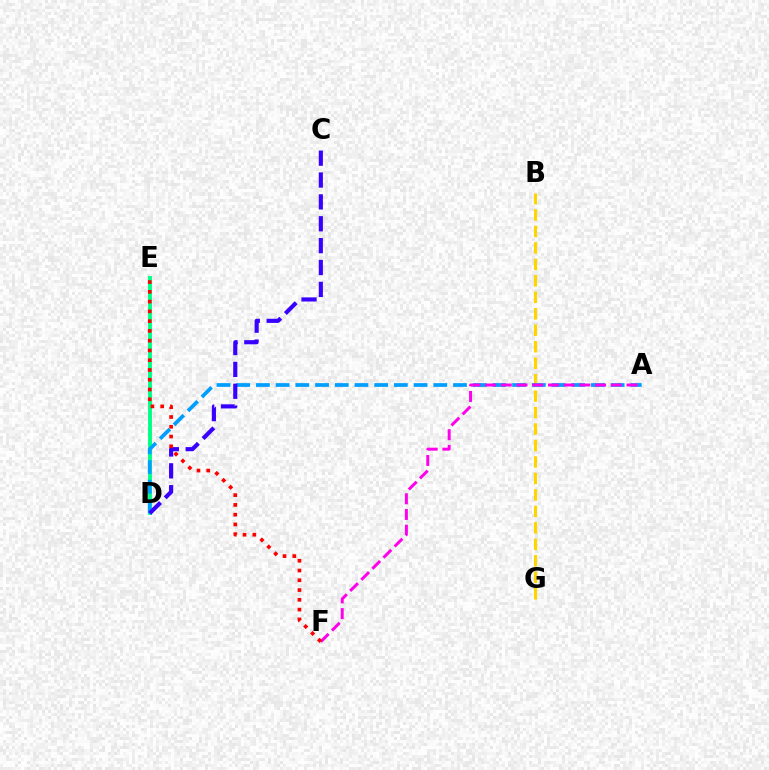{('D', 'E'): [{'color': '#4fff00', 'line_style': 'dashed', 'thickness': 1.77}, {'color': '#00ff86', 'line_style': 'solid', 'thickness': 2.78}], ('B', 'G'): [{'color': '#ffd500', 'line_style': 'dashed', 'thickness': 2.24}], ('A', 'D'): [{'color': '#009eff', 'line_style': 'dashed', 'thickness': 2.68}], ('C', 'D'): [{'color': '#3700ff', 'line_style': 'dashed', 'thickness': 2.97}], ('A', 'F'): [{'color': '#ff00ed', 'line_style': 'dashed', 'thickness': 2.14}], ('E', 'F'): [{'color': '#ff0000', 'line_style': 'dotted', 'thickness': 2.65}]}